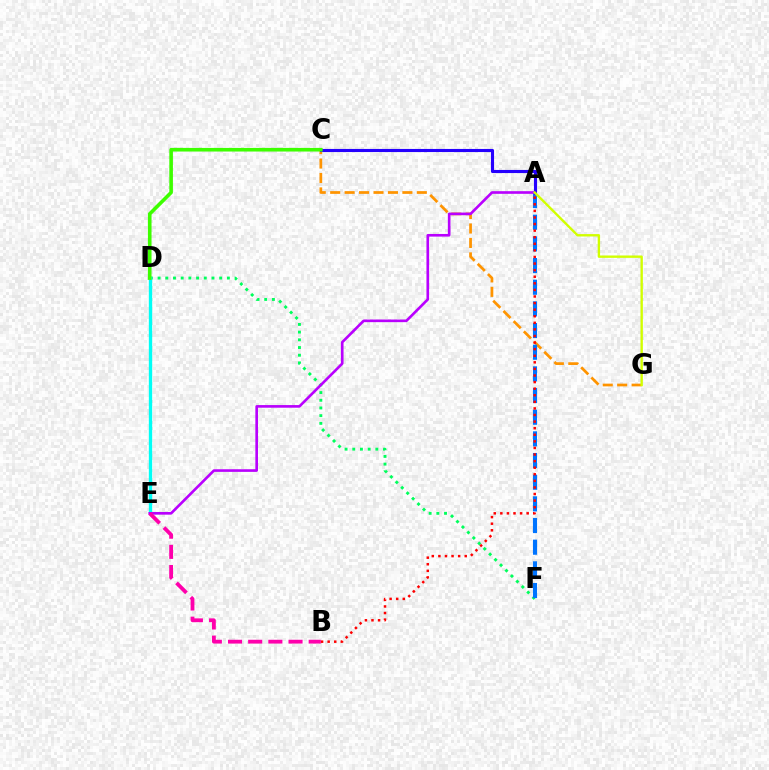{('D', 'F'): [{'color': '#00ff5c', 'line_style': 'dotted', 'thickness': 2.09}], ('C', 'G'): [{'color': '#ff9400', 'line_style': 'dashed', 'thickness': 1.96}], ('A', 'F'): [{'color': '#0074ff', 'line_style': 'dashed', 'thickness': 2.94}], ('D', 'E'): [{'color': '#00fff6', 'line_style': 'solid', 'thickness': 2.4}], ('A', 'E'): [{'color': '#b900ff', 'line_style': 'solid', 'thickness': 1.9}], ('B', 'E'): [{'color': '#ff00ac', 'line_style': 'dashed', 'thickness': 2.74}], ('A', 'C'): [{'color': '#2500ff', 'line_style': 'solid', 'thickness': 2.24}], ('C', 'D'): [{'color': '#3dff00', 'line_style': 'solid', 'thickness': 2.6}], ('A', 'G'): [{'color': '#d1ff00', 'line_style': 'solid', 'thickness': 1.71}], ('A', 'B'): [{'color': '#ff0000', 'line_style': 'dotted', 'thickness': 1.79}]}